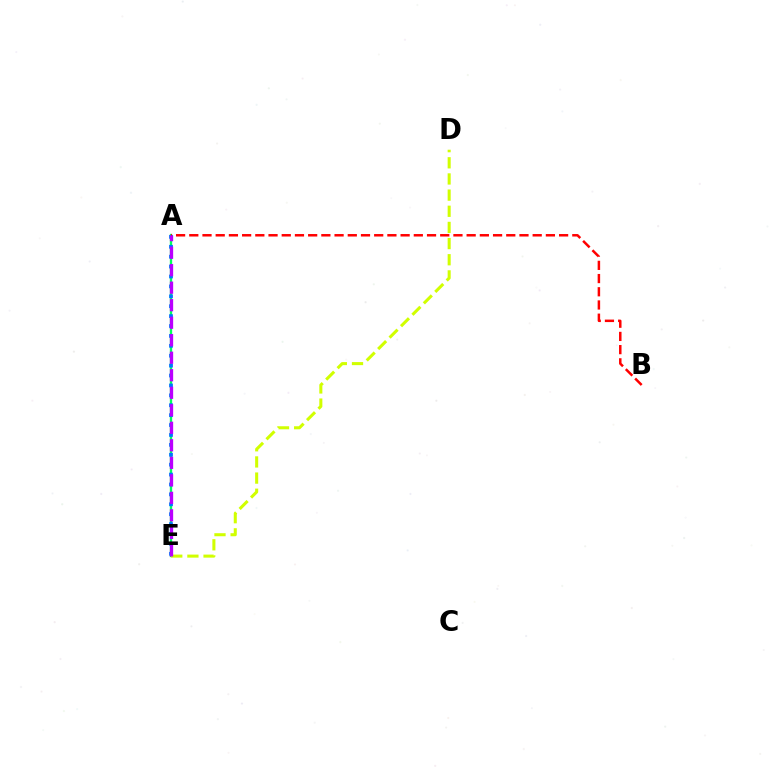{('A', 'E'): [{'color': '#00ff5c', 'line_style': 'solid', 'thickness': 1.68}, {'color': '#0074ff', 'line_style': 'dotted', 'thickness': 2.69}, {'color': '#b900ff', 'line_style': 'dashed', 'thickness': 2.38}], ('D', 'E'): [{'color': '#d1ff00', 'line_style': 'dashed', 'thickness': 2.19}], ('A', 'B'): [{'color': '#ff0000', 'line_style': 'dashed', 'thickness': 1.79}]}